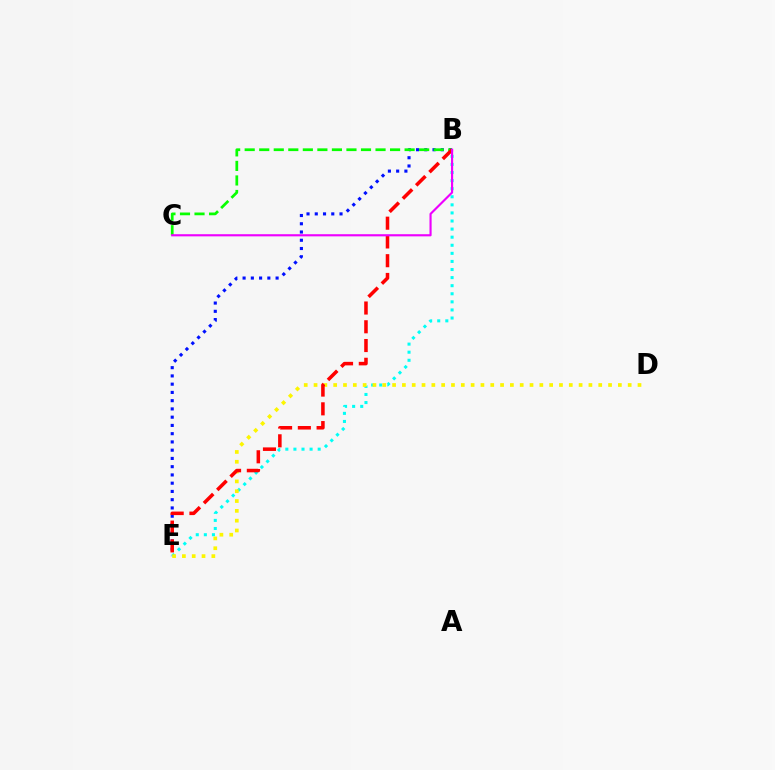{('B', 'E'): [{'color': '#0010ff', 'line_style': 'dotted', 'thickness': 2.24}, {'color': '#00fff6', 'line_style': 'dotted', 'thickness': 2.2}, {'color': '#ff0000', 'line_style': 'dashed', 'thickness': 2.55}], ('B', 'C'): [{'color': '#08ff00', 'line_style': 'dashed', 'thickness': 1.98}, {'color': '#ee00ff', 'line_style': 'solid', 'thickness': 1.54}], ('D', 'E'): [{'color': '#fcf500', 'line_style': 'dotted', 'thickness': 2.67}]}